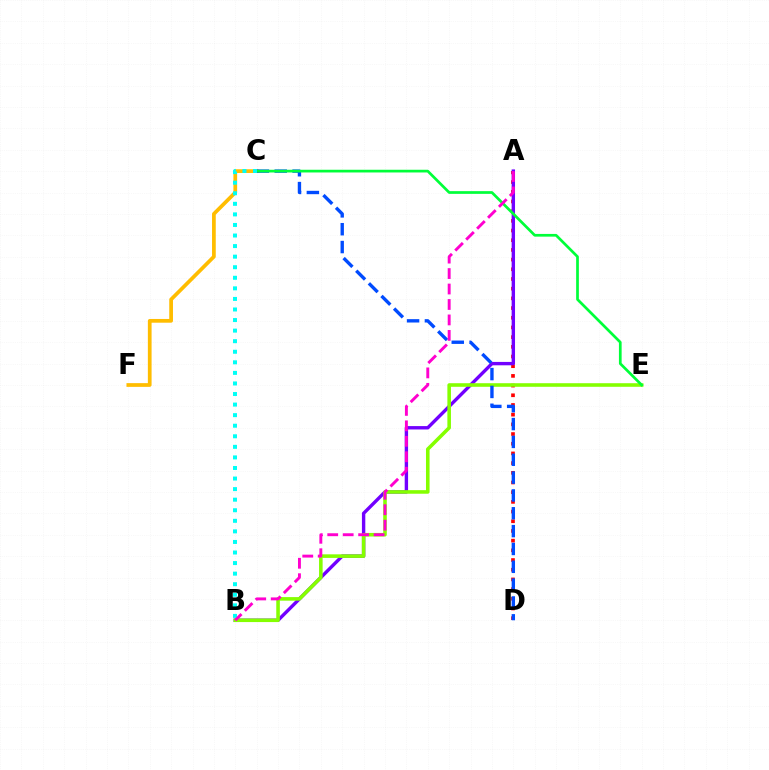{('A', 'D'): [{'color': '#ff0000', 'line_style': 'dotted', 'thickness': 2.63}], ('C', 'F'): [{'color': '#ffbd00', 'line_style': 'solid', 'thickness': 2.68}], ('A', 'B'): [{'color': '#7200ff', 'line_style': 'solid', 'thickness': 2.44}, {'color': '#ff00cf', 'line_style': 'dashed', 'thickness': 2.1}], ('B', 'E'): [{'color': '#84ff00', 'line_style': 'solid', 'thickness': 2.57}], ('C', 'D'): [{'color': '#004bff', 'line_style': 'dashed', 'thickness': 2.42}], ('C', 'E'): [{'color': '#00ff39', 'line_style': 'solid', 'thickness': 1.95}], ('B', 'C'): [{'color': '#00fff6', 'line_style': 'dotted', 'thickness': 2.87}]}